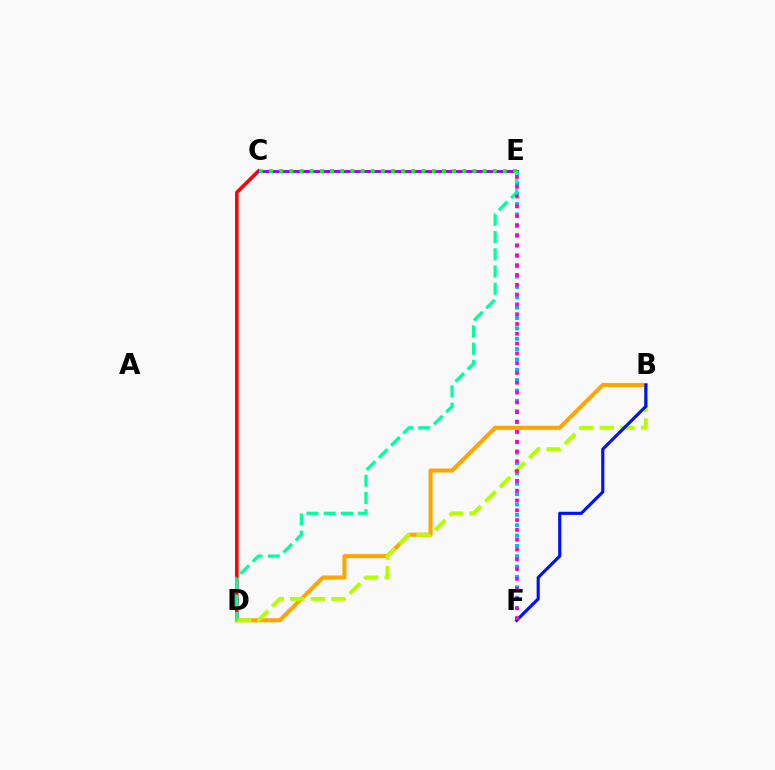{('C', 'D'): [{'color': '#ff0000', 'line_style': 'solid', 'thickness': 2.55}], ('C', 'E'): [{'color': '#9b00ff', 'line_style': 'solid', 'thickness': 2.07}, {'color': '#08ff00', 'line_style': 'dotted', 'thickness': 2.76}], ('B', 'D'): [{'color': '#ffa500', 'line_style': 'solid', 'thickness': 2.94}, {'color': '#b3ff00', 'line_style': 'dashed', 'thickness': 2.81}], ('B', 'F'): [{'color': '#0010ff', 'line_style': 'solid', 'thickness': 2.26}], ('E', 'F'): [{'color': '#00b5ff', 'line_style': 'dotted', 'thickness': 2.81}, {'color': '#ff00bd', 'line_style': 'dotted', 'thickness': 2.66}], ('D', 'E'): [{'color': '#00ff9d', 'line_style': 'dashed', 'thickness': 2.34}]}